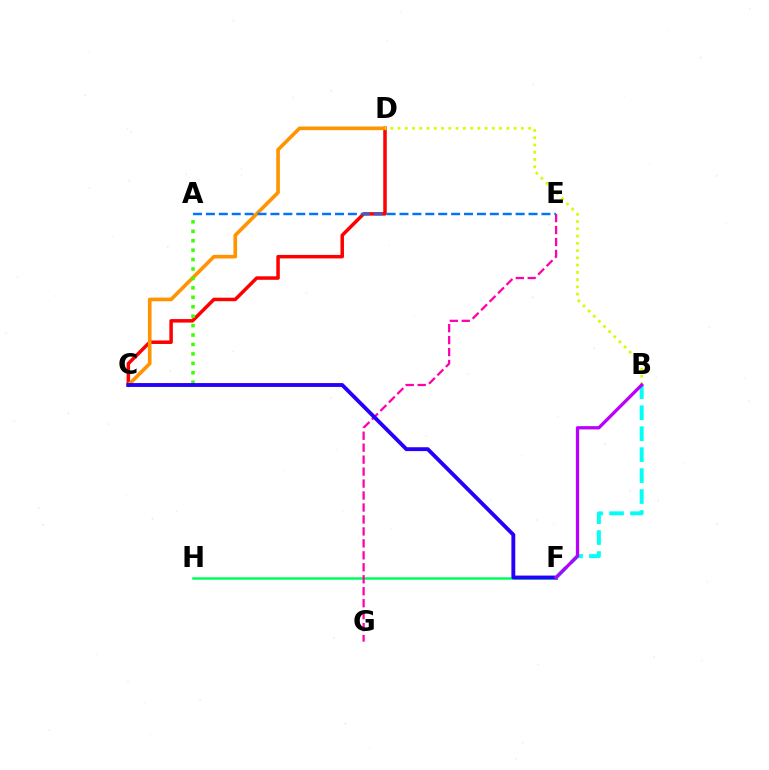{('C', 'D'): [{'color': '#ff0000', 'line_style': 'solid', 'thickness': 2.52}, {'color': '#ff9400', 'line_style': 'solid', 'thickness': 2.62}], ('F', 'H'): [{'color': '#00ff5c', 'line_style': 'solid', 'thickness': 1.81}], ('A', 'C'): [{'color': '#3dff00', 'line_style': 'dotted', 'thickness': 2.56}], ('E', 'G'): [{'color': '#ff00ac', 'line_style': 'dashed', 'thickness': 1.63}], ('B', 'D'): [{'color': '#d1ff00', 'line_style': 'dotted', 'thickness': 1.97}], ('C', 'F'): [{'color': '#2500ff', 'line_style': 'solid', 'thickness': 2.78}], ('A', 'E'): [{'color': '#0074ff', 'line_style': 'dashed', 'thickness': 1.75}], ('B', 'F'): [{'color': '#00fff6', 'line_style': 'dashed', 'thickness': 2.85}, {'color': '#b900ff', 'line_style': 'solid', 'thickness': 2.36}]}